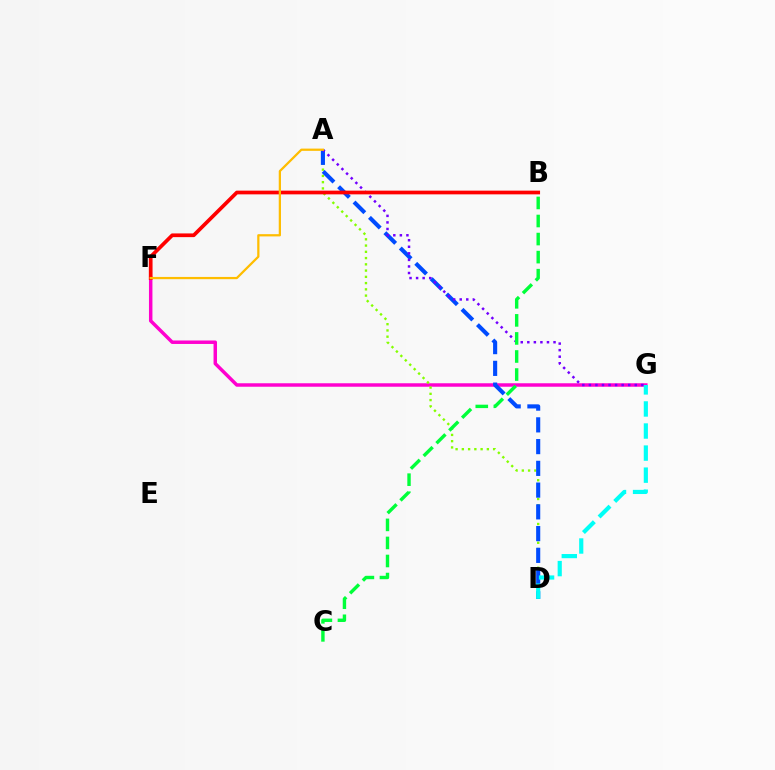{('F', 'G'): [{'color': '#ff00cf', 'line_style': 'solid', 'thickness': 2.5}], ('A', 'D'): [{'color': '#84ff00', 'line_style': 'dotted', 'thickness': 1.7}, {'color': '#004bff', 'line_style': 'dashed', 'thickness': 2.95}], ('A', 'G'): [{'color': '#7200ff', 'line_style': 'dotted', 'thickness': 1.78}], ('D', 'G'): [{'color': '#00fff6', 'line_style': 'dashed', 'thickness': 3.0}], ('B', 'F'): [{'color': '#ff0000', 'line_style': 'solid', 'thickness': 2.67}], ('A', 'F'): [{'color': '#ffbd00', 'line_style': 'solid', 'thickness': 1.62}], ('B', 'C'): [{'color': '#00ff39', 'line_style': 'dashed', 'thickness': 2.45}]}